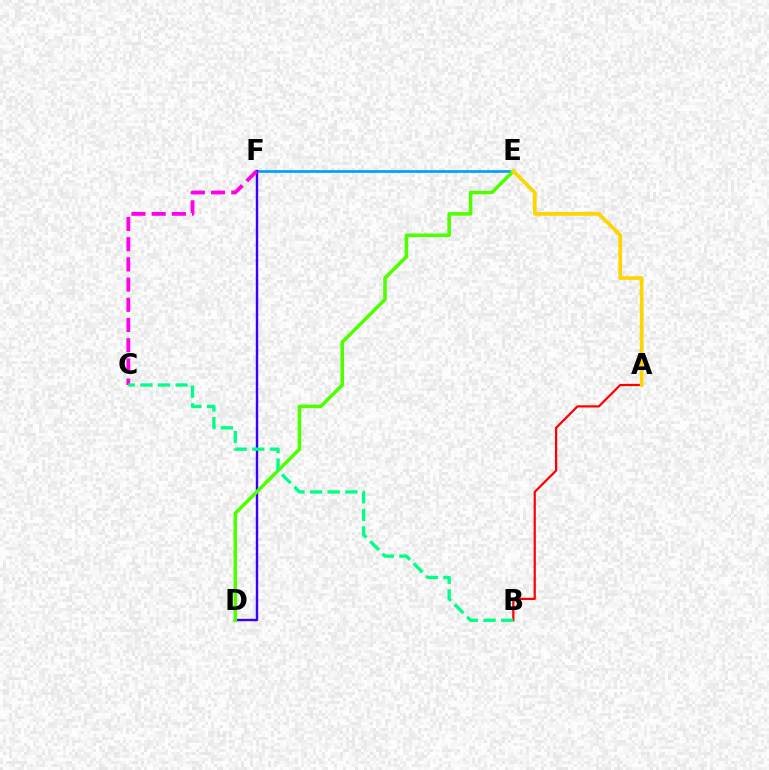{('E', 'F'): [{'color': '#009eff', 'line_style': 'solid', 'thickness': 1.93}], ('A', 'B'): [{'color': '#ff0000', 'line_style': 'solid', 'thickness': 1.6}], ('D', 'F'): [{'color': '#3700ff', 'line_style': 'solid', 'thickness': 1.72}], ('D', 'E'): [{'color': '#4fff00', 'line_style': 'solid', 'thickness': 2.56}], ('A', 'E'): [{'color': '#ffd500', 'line_style': 'solid', 'thickness': 2.68}], ('C', 'F'): [{'color': '#ff00ed', 'line_style': 'dashed', 'thickness': 2.74}], ('B', 'C'): [{'color': '#00ff86', 'line_style': 'dashed', 'thickness': 2.39}]}